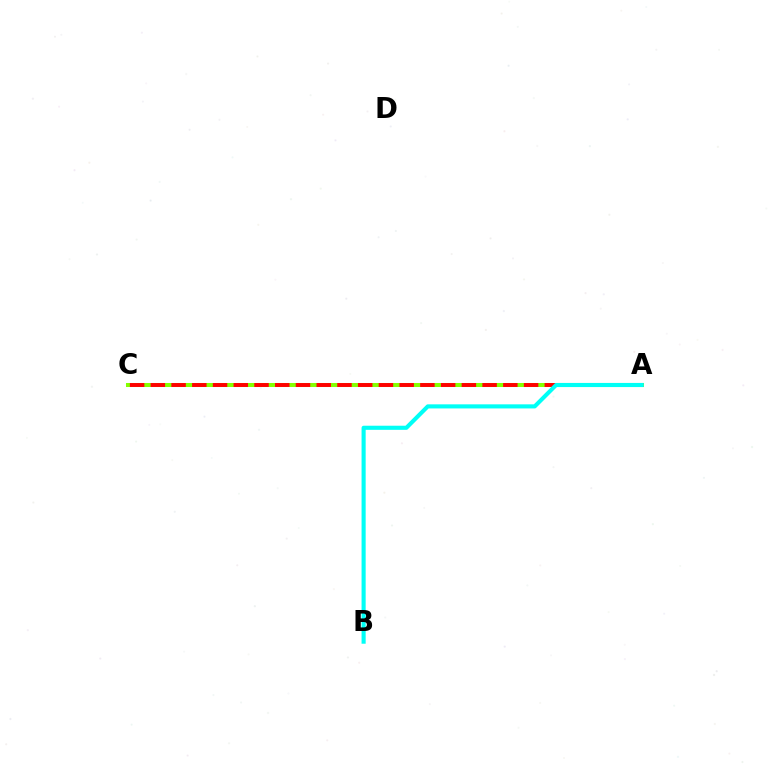{('A', 'C'): [{'color': '#7200ff', 'line_style': 'dotted', 'thickness': 2.74}, {'color': '#84ff00', 'line_style': 'solid', 'thickness': 2.9}, {'color': '#ff0000', 'line_style': 'dashed', 'thickness': 2.82}], ('A', 'B'): [{'color': '#00fff6', 'line_style': 'solid', 'thickness': 2.96}]}